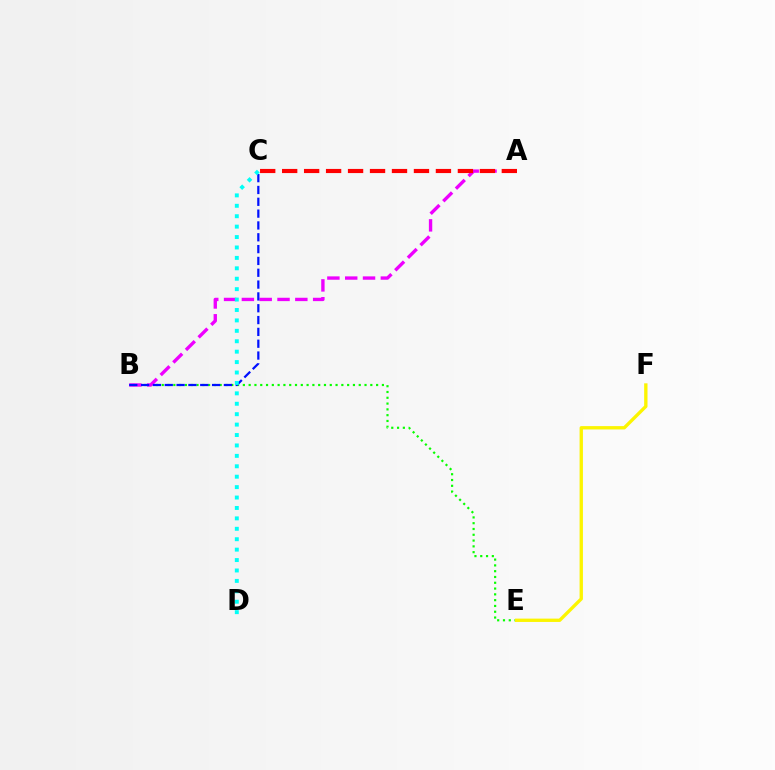{('B', 'E'): [{'color': '#08ff00', 'line_style': 'dotted', 'thickness': 1.57}], ('A', 'B'): [{'color': '#ee00ff', 'line_style': 'dashed', 'thickness': 2.42}], ('B', 'C'): [{'color': '#0010ff', 'line_style': 'dashed', 'thickness': 1.61}], ('C', 'D'): [{'color': '#00fff6', 'line_style': 'dotted', 'thickness': 2.83}], ('E', 'F'): [{'color': '#fcf500', 'line_style': 'solid', 'thickness': 2.41}], ('A', 'C'): [{'color': '#ff0000', 'line_style': 'dashed', 'thickness': 2.98}]}